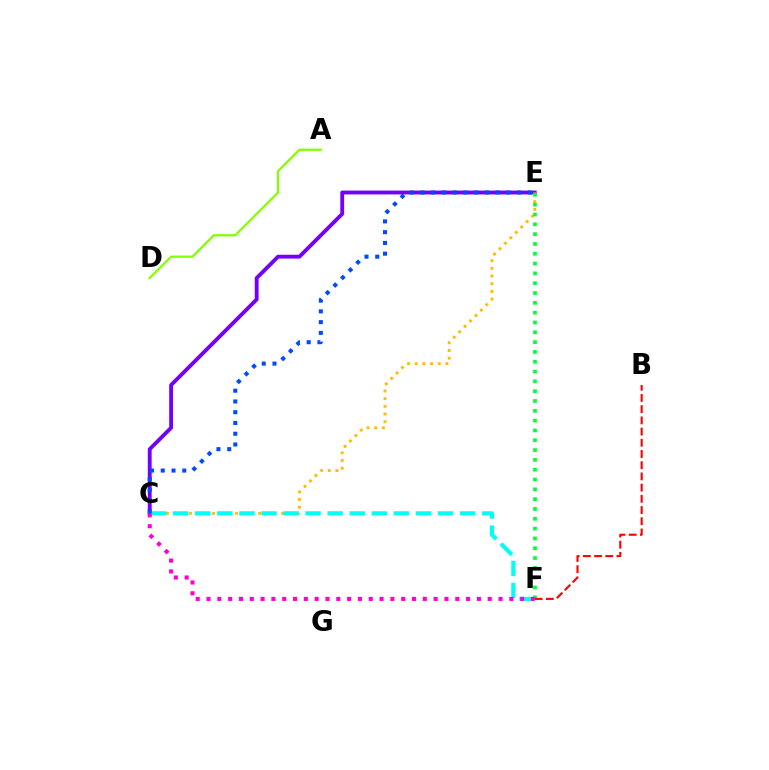{('C', 'E'): [{'color': '#7200ff', 'line_style': 'solid', 'thickness': 2.77}, {'color': '#ffbd00', 'line_style': 'dotted', 'thickness': 2.09}, {'color': '#004bff', 'line_style': 'dotted', 'thickness': 2.92}], ('A', 'D'): [{'color': '#84ff00', 'line_style': 'solid', 'thickness': 1.64}], ('E', 'F'): [{'color': '#00ff39', 'line_style': 'dotted', 'thickness': 2.67}], ('C', 'F'): [{'color': '#00fff6', 'line_style': 'dashed', 'thickness': 3.0}, {'color': '#ff00cf', 'line_style': 'dotted', 'thickness': 2.94}], ('B', 'F'): [{'color': '#ff0000', 'line_style': 'dashed', 'thickness': 1.52}]}